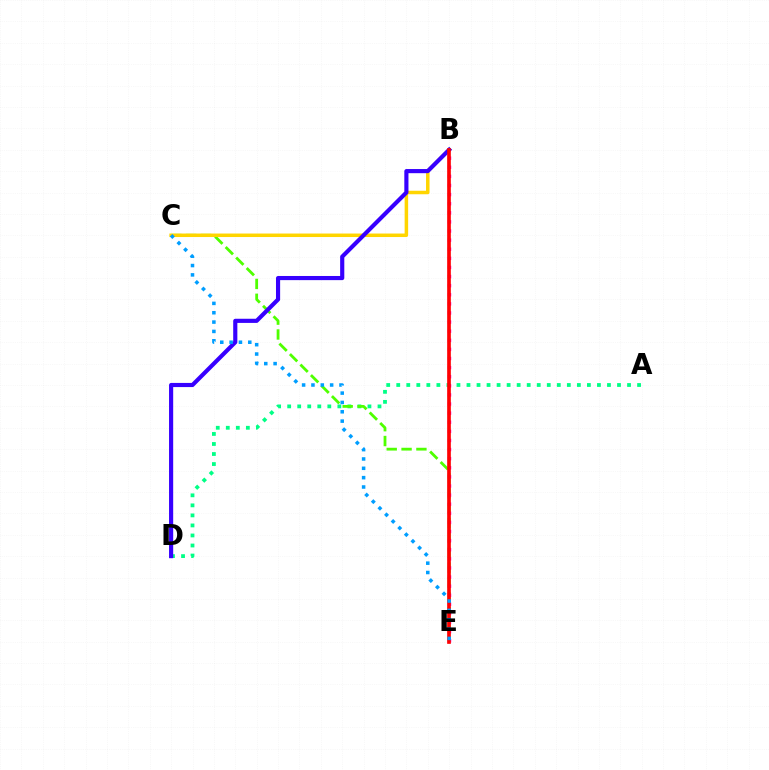{('A', 'D'): [{'color': '#00ff86', 'line_style': 'dotted', 'thickness': 2.73}], ('C', 'E'): [{'color': '#4fff00', 'line_style': 'dashed', 'thickness': 2.02}, {'color': '#009eff', 'line_style': 'dotted', 'thickness': 2.54}], ('B', 'E'): [{'color': '#ff00ed', 'line_style': 'dotted', 'thickness': 2.47}, {'color': '#ff0000', 'line_style': 'solid', 'thickness': 2.64}], ('B', 'C'): [{'color': '#ffd500', 'line_style': 'solid', 'thickness': 2.52}], ('B', 'D'): [{'color': '#3700ff', 'line_style': 'solid', 'thickness': 2.99}]}